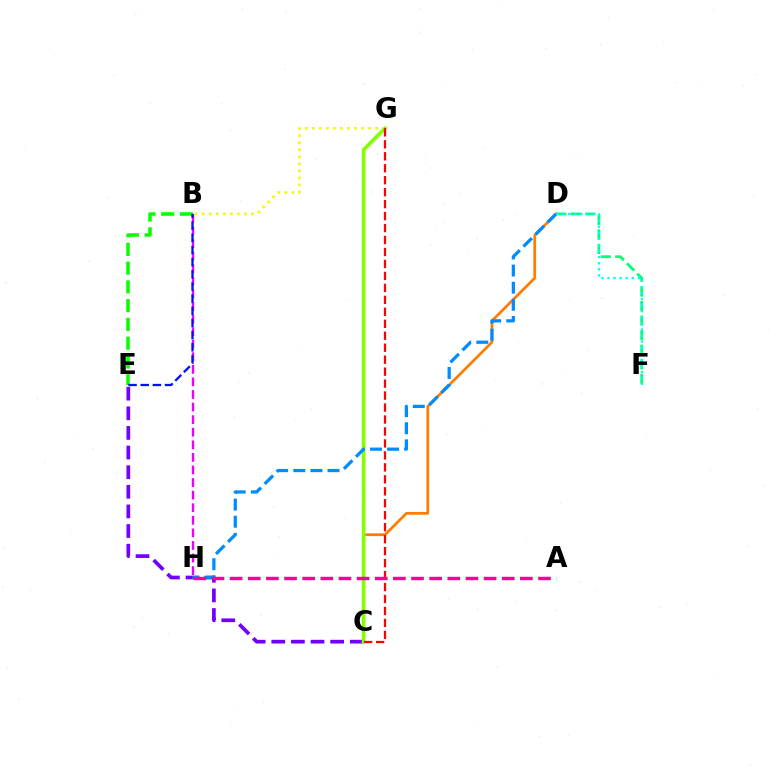{('B', 'H'): [{'color': '#ee00ff', 'line_style': 'dashed', 'thickness': 1.71}], ('B', 'G'): [{'color': '#fcf500', 'line_style': 'dotted', 'thickness': 1.91}], ('D', 'F'): [{'color': '#00ff74', 'line_style': 'dashed', 'thickness': 1.98}, {'color': '#00fff6', 'line_style': 'dotted', 'thickness': 1.65}], ('B', 'E'): [{'color': '#08ff00', 'line_style': 'dashed', 'thickness': 2.55}, {'color': '#0010ff', 'line_style': 'dashed', 'thickness': 1.65}], ('C', 'E'): [{'color': '#7200ff', 'line_style': 'dashed', 'thickness': 2.67}], ('C', 'D'): [{'color': '#ff7c00', 'line_style': 'solid', 'thickness': 1.96}], ('C', 'G'): [{'color': '#84ff00', 'line_style': 'solid', 'thickness': 2.63}, {'color': '#ff0000', 'line_style': 'dashed', 'thickness': 1.63}], ('D', 'H'): [{'color': '#008cff', 'line_style': 'dashed', 'thickness': 2.32}], ('A', 'H'): [{'color': '#ff0094', 'line_style': 'dashed', 'thickness': 2.46}]}